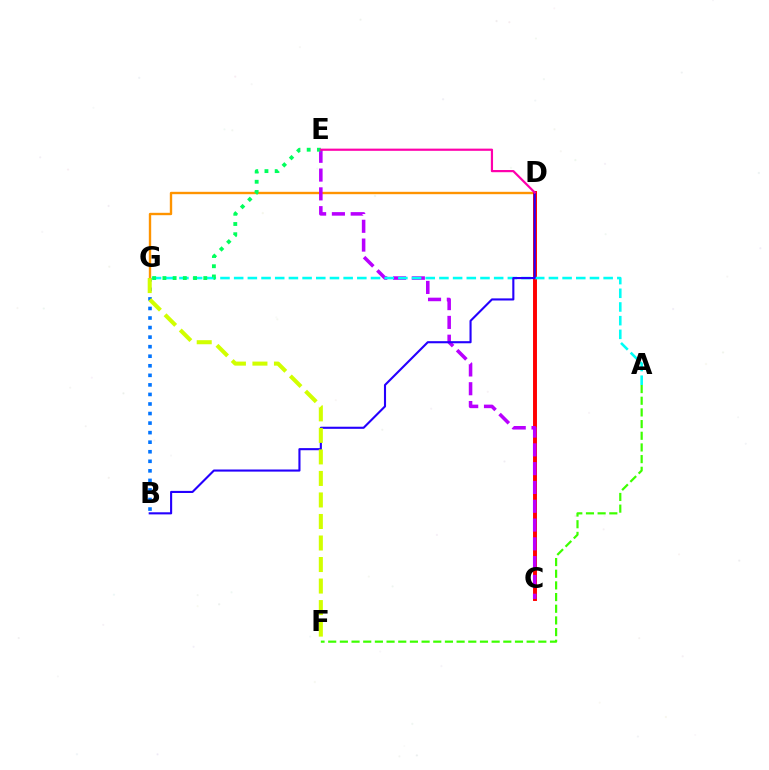{('D', 'G'): [{'color': '#ff9400', 'line_style': 'solid', 'thickness': 1.71}], ('A', 'F'): [{'color': '#3dff00', 'line_style': 'dashed', 'thickness': 1.59}], ('C', 'D'): [{'color': '#ff0000', 'line_style': 'solid', 'thickness': 2.83}], ('C', 'E'): [{'color': '#b900ff', 'line_style': 'dashed', 'thickness': 2.55}], ('A', 'G'): [{'color': '#00fff6', 'line_style': 'dashed', 'thickness': 1.86}], ('E', 'G'): [{'color': '#00ff5c', 'line_style': 'dotted', 'thickness': 2.78}], ('B', 'G'): [{'color': '#0074ff', 'line_style': 'dotted', 'thickness': 2.6}], ('B', 'D'): [{'color': '#2500ff', 'line_style': 'solid', 'thickness': 1.52}], ('F', 'G'): [{'color': '#d1ff00', 'line_style': 'dashed', 'thickness': 2.92}], ('D', 'E'): [{'color': '#ff00ac', 'line_style': 'solid', 'thickness': 1.58}]}